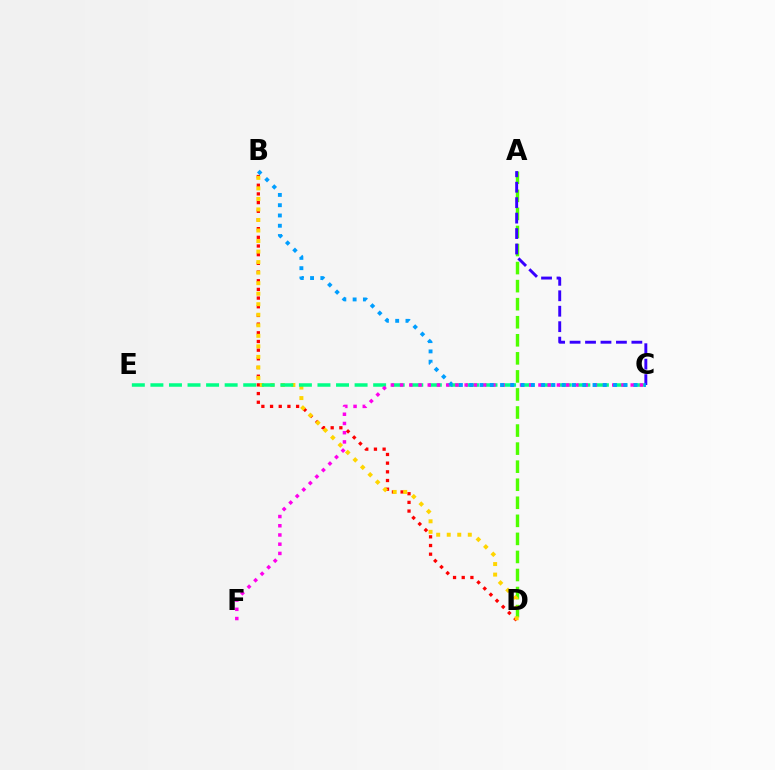{('A', 'D'): [{'color': '#4fff00', 'line_style': 'dashed', 'thickness': 2.45}], ('B', 'D'): [{'color': '#ff0000', 'line_style': 'dotted', 'thickness': 2.36}, {'color': '#ffd500', 'line_style': 'dotted', 'thickness': 2.86}], ('C', 'E'): [{'color': '#00ff86', 'line_style': 'dashed', 'thickness': 2.52}], ('C', 'F'): [{'color': '#ff00ed', 'line_style': 'dotted', 'thickness': 2.51}], ('A', 'C'): [{'color': '#3700ff', 'line_style': 'dashed', 'thickness': 2.1}], ('B', 'C'): [{'color': '#009eff', 'line_style': 'dotted', 'thickness': 2.79}]}